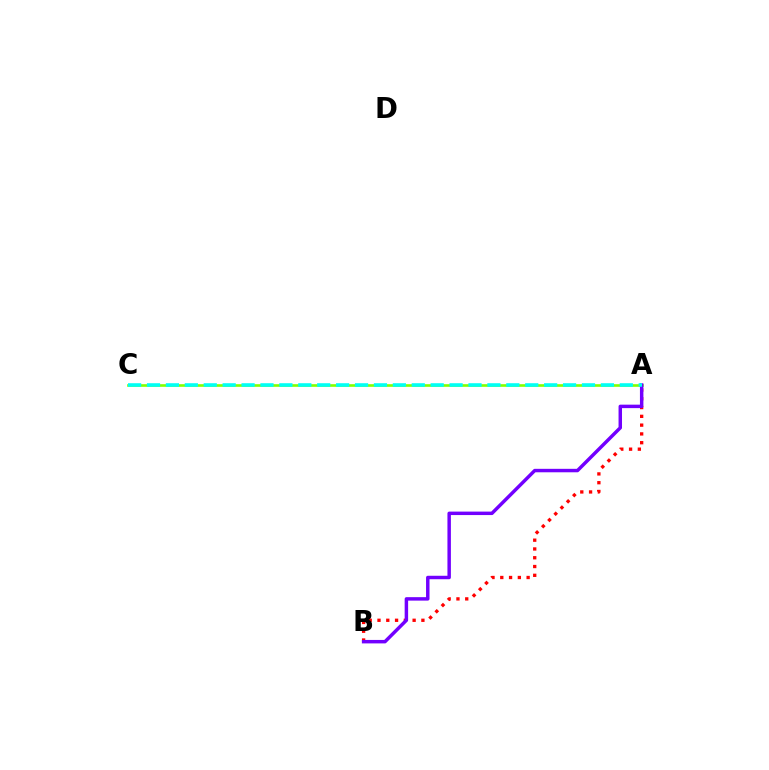{('A', 'B'): [{'color': '#ff0000', 'line_style': 'dotted', 'thickness': 2.39}, {'color': '#7200ff', 'line_style': 'solid', 'thickness': 2.49}], ('A', 'C'): [{'color': '#84ff00', 'line_style': 'solid', 'thickness': 1.89}, {'color': '#00fff6', 'line_style': 'dashed', 'thickness': 2.57}]}